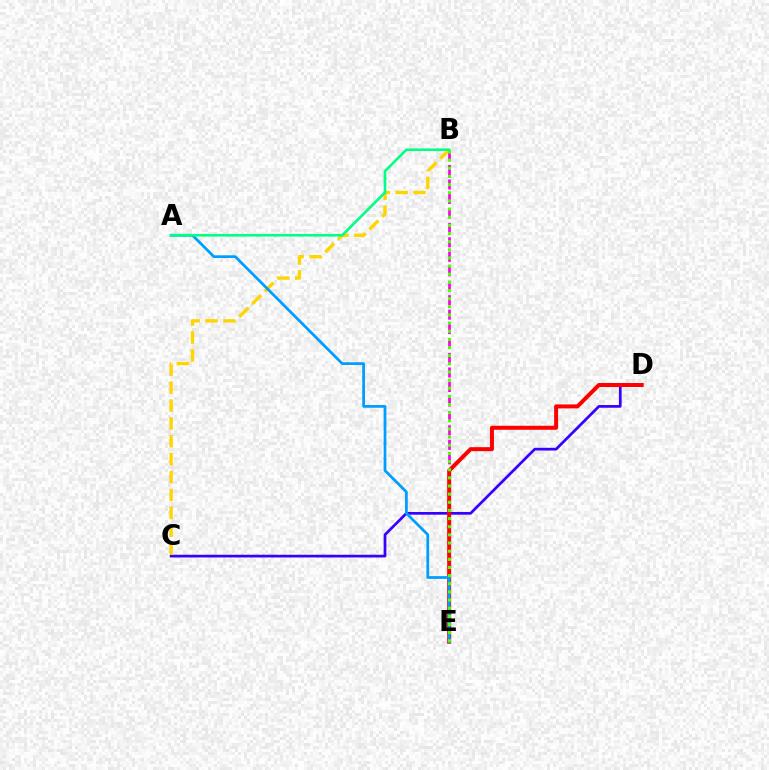{('B', 'E'): [{'color': '#ff00ed', 'line_style': 'dashed', 'thickness': 1.97}, {'color': '#4fff00', 'line_style': 'dotted', 'thickness': 2.21}], ('C', 'D'): [{'color': '#3700ff', 'line_style': 'solid', 'thickness': 1.95}], ('D', 'E'): [{'color': '#ff0000', 'line_style': 'solid', 'thickness': 2.88}], ('B', 'C'): [{'color': '#ffd500', 'line_style': 'dashed', 'thickness': 2.43}], ('A', 'E'): [{'color': '#009eff', 'line_style': 'solid', 'thickness': 1.98}], ('A', 'B'): [{'color': '#00ff86', 'line_style': 'solid', 'thickness': 1.88}]}